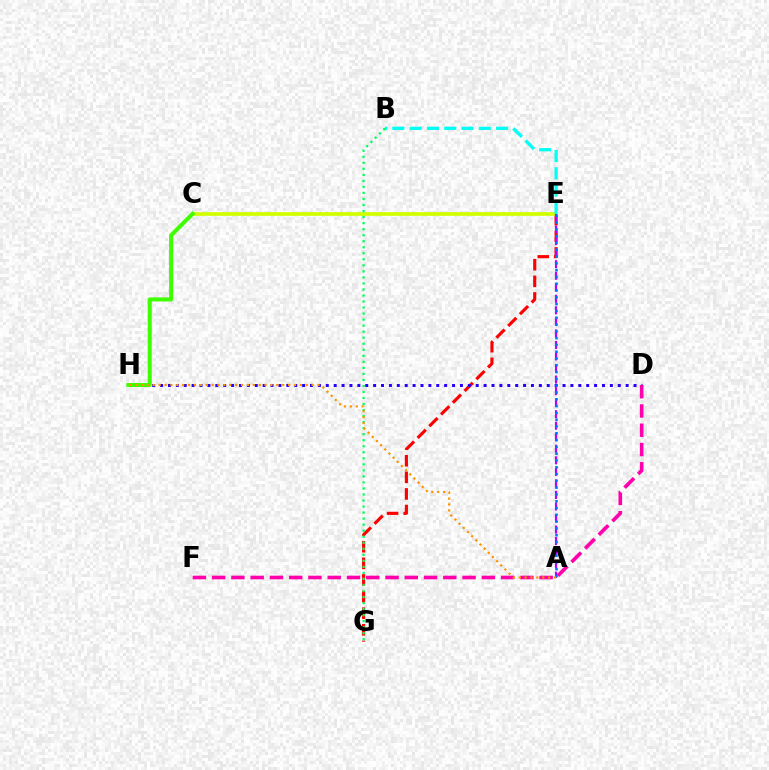{('E', 'G'): [{'color': '#ff0000', 'line_style': 'dashed', 'thickness': 2.26}], ('D', 'H'): [{'color': '#2500ff', 'line_style': 'dotted', 'thickness': 2.14}], ('C', 'E'): [{'color': '#d1ff00', 'line_style': 'solid', 'thickness': 2.67}], ('D', 'F'): [{'color': '#ff00ac', 'line_style': 'dashed', 'thickness': 2.62}], ('C', 'H'): [{'color': '#3dff00', 'line_style': 'solid', 'thickness': 2.9}], ('A', 'E'): [{'color': '#b900ff', 'line_style': 'dashed', 'thickness': 1.57}, {'color': '#0074ff', 'line_style': 'dotted', 'thickness': 1.85}], ('B', 'G'): [{'color': '#00ff5c', 'line_style': 'dotted', 'thickness': 1.64}], ('B', 'E'): [{'color': '#00fff6', 'line_style': 'dashed', 'thickness': 2.35}], ('A', 'H'): [{'color': '#ff9400', 'line_style': 'dotted', 'thickness': 1.6}]}